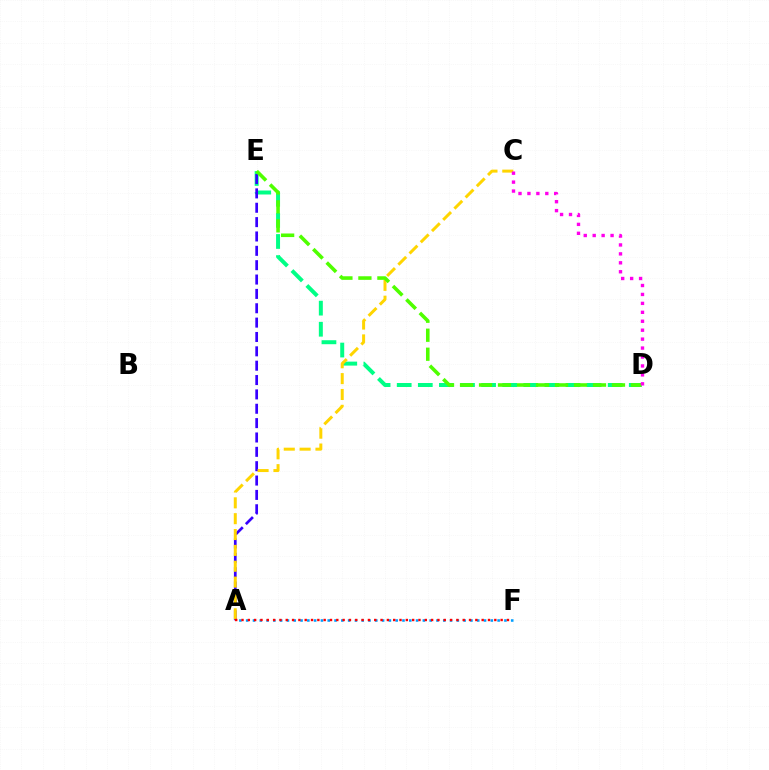{('A', 'F'): [{'color': '#009eff', 'line_style': 'dotted', 'thickness': 1.85}, {'color': '#ff0000', 'line_style': 'dotted', 'thickness': 1.72}], ('D', 'E'): [{'color': '#00ff86', 'line_style': 'dashed', 'thickness': 2.87}, {'color': '#4fff00', 'line_style': 'dashed', 'thickness': 2.58}], ('A', 'E'): [{'color': '#3700ff', 'line_style': 'dashed', 'thickness': 1.95}], ('A', 'C'): [{'color': '#ffd500', 'line_style': 'dashed', 'thickness': 2.15}], ('C', 'D'): [{'color': '#ff00ed', 'line_style': 'dotted', 'thickness': 2.43}]}